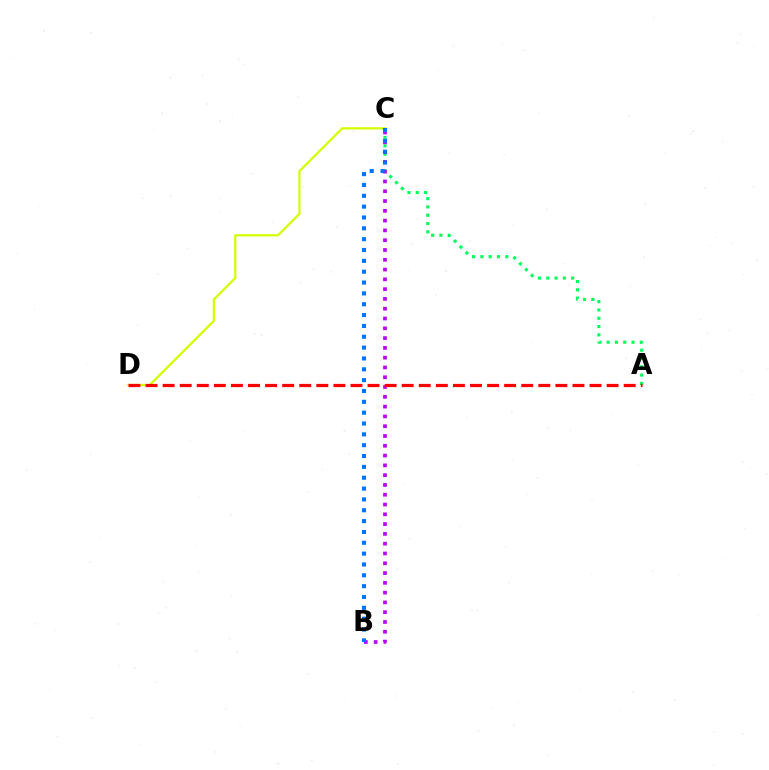{('C', 'D'): [{'color': '#d1ff00', 'line_style': 'solid', 'thickness': 1.61}], ('A', 'C'): [{'color': '#00ff5c', 'line_style': 'dotted', 'thickness': 2.26}], ('B', 'C'): [{'color': '#b900ff', 'line_style': 'dotted', 'thickness': 2.66}, {'color': '#0074ff', 'line_style': 'dotted', 'thickness': 2.95}], ('A', 'D'): [{'color': '#ff0000', 'line_style': 'dashed', 'thickness': 2.32}]}